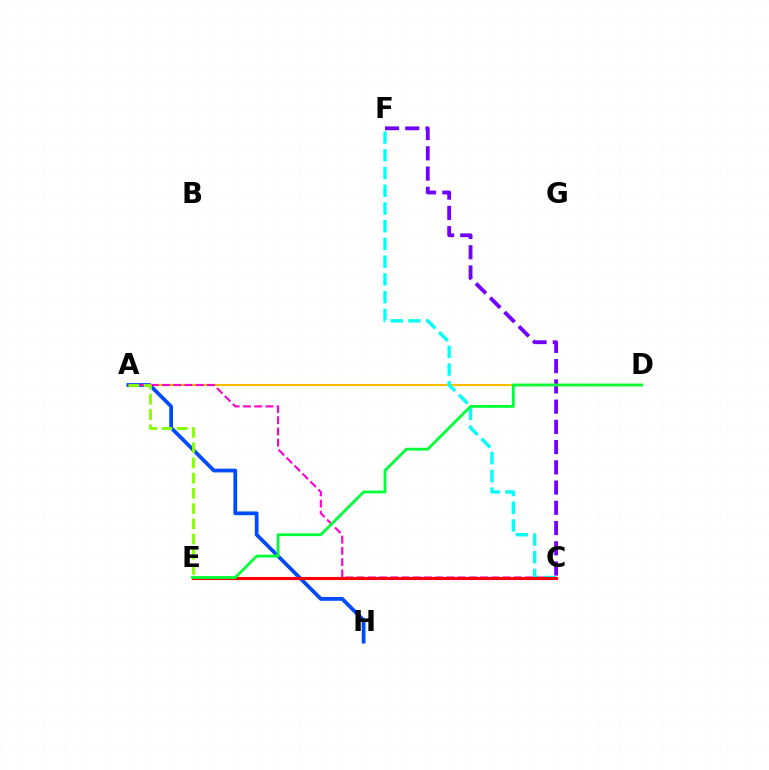{('A', 'D'): [{'color': '#ffbd00', 'line_style': 'solid', 'thickness': 1.53}], ('A', 'H'): [{'color': '#004bff', 'line_style': 'solid', 'thickness': 2.71}], ('A', 'C'): [{'color': '#ff00cf', 'line_style': 'dashed', 'thickness': 1.53}], ('C', 'F'): [{'color': '#00fff6', 'line_style': 'dashed', 'thickness': 2.41}, {'color': '#7200ff', 'line_style': 'dashed', 'thickness': 2.75}], ('C', 'E'): [{'color': '#ff0000', 'line_style': 'solid', 'thickness': 2.24}], ('A', 'E'): [{'color': '#84ff00', 'line_style': 'dashed', 'thickness': 2.07}], ('D', 'E'): [{'color': '#00ff39', 'line_style': 'solid', 'thickness': 2.02}]}